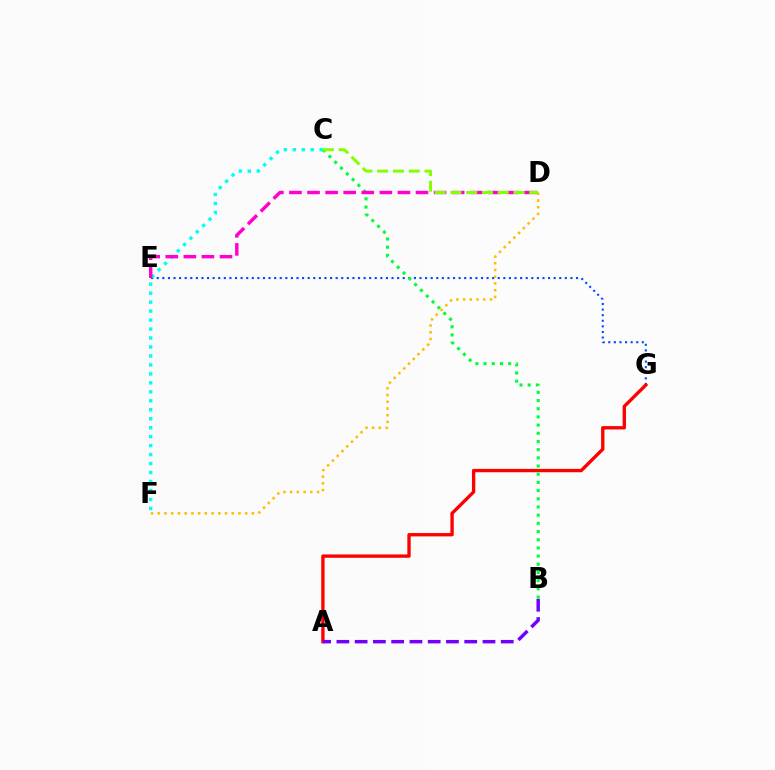{('E', 'G'): [{'color': '#004bff', 'line_style': 'dotted', 'thickness': 1.52}], ('C', 'F'): [{'color': '#00fff6', 'line_style': 'dotted', 'thickness': 2.44}], ('A', 'G'): [{'color': '#ff0000', 'line_style': 'solid', 'thickness': 2.41}], ('D', 'F'): [{'color': '#ffbd00', 'line_style': 'dotted', 'thickness': 1.83}], ('B', 'C'): [{'color': '#00ff39', 'line_style': 'dotted', 'thickness': 2.22}], ('A', 'B'): [{'color': '#7200ff', 'line_style': 'dashed', 'thickness': 2.48}], ('D', 'E'): [{'color': '#ff00cf', 'line_style': 'dashed', 'thickness': 2.46}], ('C', 'D'): [{'color': '#84ff00', 'line_style': 'dashed', 'thickness': 2.14}]}